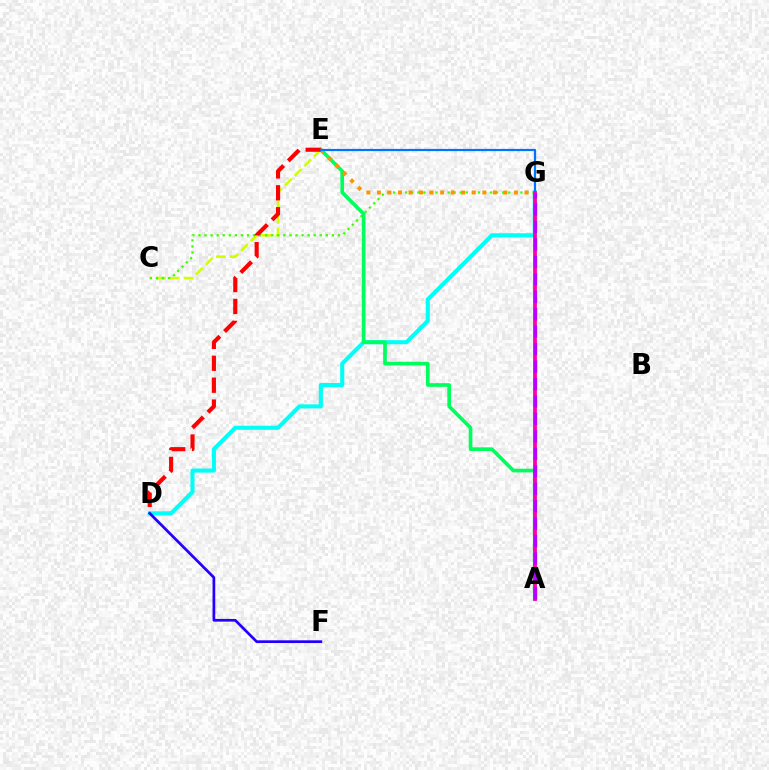{('D', 'G'): [{'color': '#00fff6', 'line_style': 'solid', 'thickness': 2.93}], ('C', 'E'): [{'color': '#d1ff00', 'line_style': 'dashed', 'thickness': 1.86}], ('C', 'G'): [{'color': '#3dff00', 'line_style': 'dotted', 'thickness': 1.65}], ('A', 'E'): [{'color': '#00ff5c', 'line_style': 'solid', 'thickness': 2.65}], ('E', 'G'): [{'color': '#ff9400', 'line_style': 'dotted', 'thickness': 2.86}, {'color': '#0074ff', 'line_style': 'solid', 'thickness': 1.6}], ('D', 'E'): [{'color': '#ff0000', 'line_style': 'dashed', 'thickness': 2.97}], ('A', 'G'): [{'color': '#ff00ac', 'line_style': 'solid', 'thickness': 2.73}, {'color': '#b900ff', 'line_style': 'dashed', 'thickness': 2.37}], ('D', 'F'): [{'color': '#2500ff', 'line_style': 'solid', 'thickness': 1.95}]}